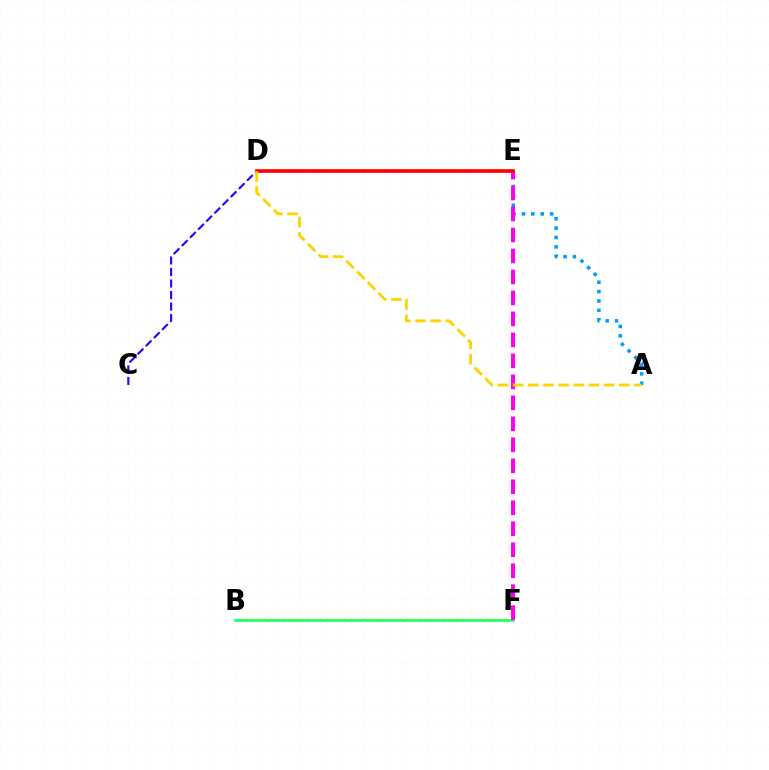{('B', 'F'): [{'color': '#00ff86', 'line_style': 'solid', 'thickness': 1.84}, {'color': '#4fff00', 'line_style': 'dotted', 'thickness': 1.68}], ('C', 'E'): [{'color': '#3700ff', 'line_style': 'dashed', 'thickness': 1.56}], ('A', 'E'): [{'color': '#009eff', 'line_style': 'dotted', 'thickness': 2.55}], ('E', 'F'): [{'color': '#ff00ed', 'line_style': 'dashed', 'thickness': 2.85}], ('D', 'E'): [{'color': '#ff0000', 'line_style': 'solid', 'thickness': 2.61}], ('A', 'D'): [{'color': '#ffd500', 'line_style': 'dashed', 'thickness': 2.06}]}